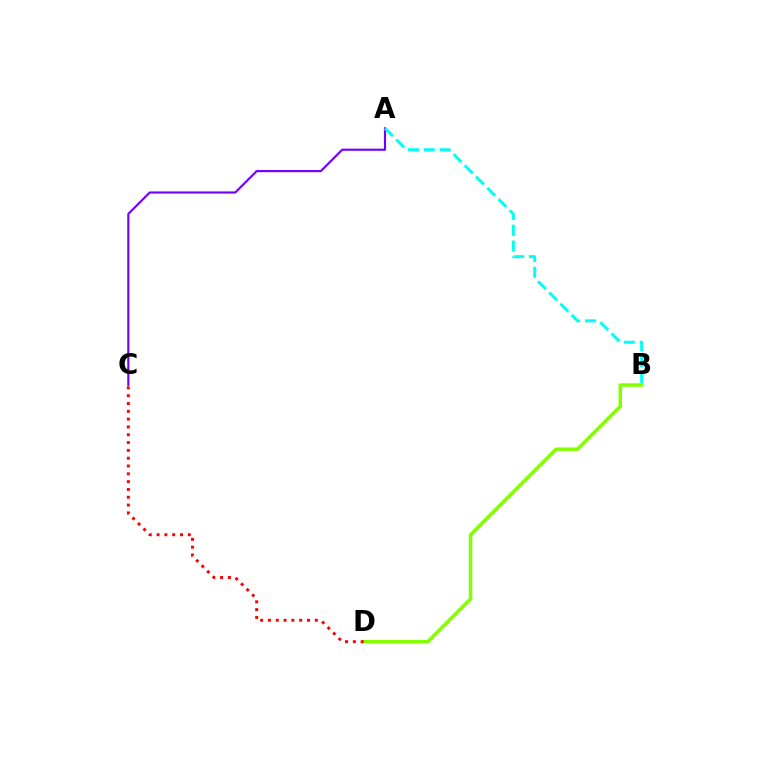{('A', 'C'): [{'color': '#7200ff', 'line_style': 'solid', 'thickness': 1.55}], ('A', 'B'): [{'color': '#00fff6', 'line_style': 'dashed', 'thickness': 2.16}], ('B', 'D'): [{'color': '#84ff00', 'line_style': 'solid', 'thickness': 2.51}], ('C', 'D'): [{'color': '#ff0000', 'line_style': 'dotted', 'thickness': 2.12}]}